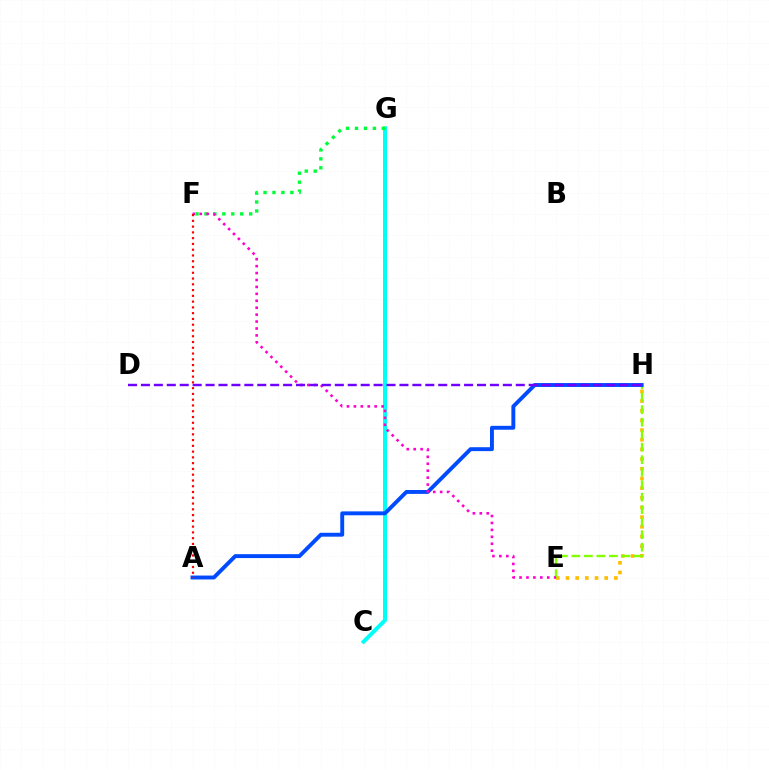{('C', 'G'): [{'color': '#00fff6', 'line_style': 'solid', 'thickness': 2.86}], ('F', 'G'): [{'color': '#00ff39', 'line_style': 'dotted', 'thickness': 2.43}], ('E', 'H'): [{'color': '#ffbd00', 'line_style': 'dotted', 'thickness': 2.63}, {'color': '#84ff00', 'line_style': 'dashed', 'thickness': 1.7}], ('A', 'H'): [{'color': '#004bff', 'line_style': 'solid', 'thickness': 2.81}], ('E', 'F'): [{'color': '#ff00cf', 'line_style': 'dotted', 'thickness': 1.88}], ('D', 'H'): [{'color': '#7200ff', 'line_style': 'dashed', 'thickness': 1.76}], ('A', 'F'): [{'color': '#ff0000', 'line_style': 'dotted', 'thickness': 1.57}]}